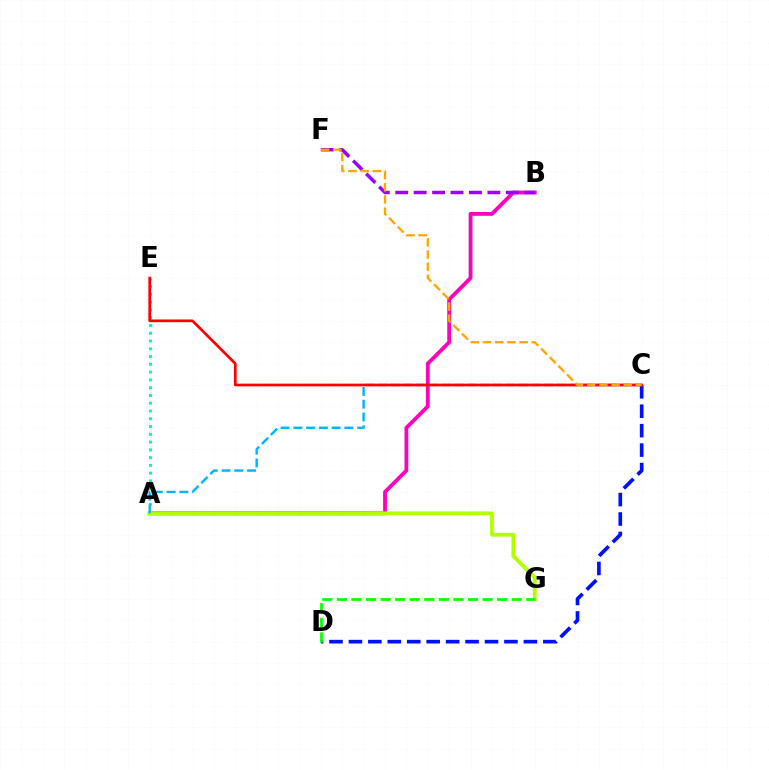{('C', 'D'): [{'color': '#0010ff', 'line_style': 'dashed', 'thickness': 2.64}], ('A', 'B'): [{'color': '#ff00bd', 'line_style': 'solid', 'thickness': 2.74}], ('B', 'F'): [{'color': '#9b00ff', 'line_style': 'dashed', 'thickness': 2.5}], ('A', 'E'): [{'color': '#00ff9d', 'line_style': 'dotted', 'thickness': 2.11}], ('A', 'G'): [{'color': '#b3ff00', 'line_style': 'solid', 'thickness': 2.74}], ('D', 'G'): [{'color': '#08ff00', 'line_style': 'dashed', 'thickness': 1.98}], ('A', 'C'): [{'color': '#00b5ff', 'line_style': 'dashed', 'thickness': 1.73}], ('C', 'E'): [{'color': '#ff0000', 'line_style': 'solid', 'thickness': 1.95}], ('C', 'F'): [{'color': '#ffa500', 'line_style': 'dashed', 'thickness': 1.66}]}